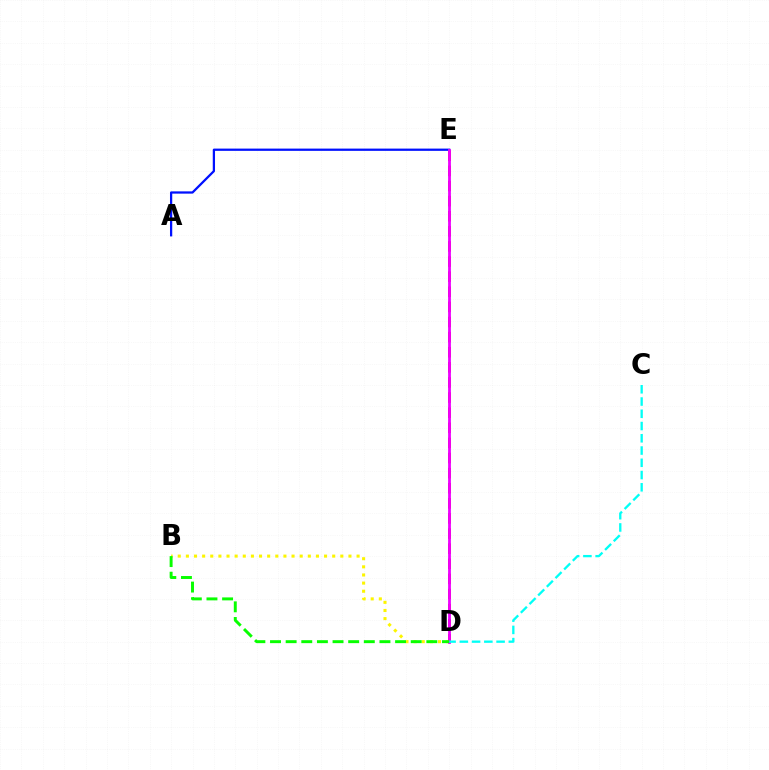{('B', 'D'): [{'color': '#fcf500', 'line_style': 'dotted', 'thickness': 2.21}, {'color': '#08ff00', 'line_style': 'dashed', 'thickness': 2.12}], ('D', 'E'): [{'color': '#ff0000', 'line_style': 'dashed', 'thickness': 2.05}, {'color': '#ee00ff', 'line_style': 'solid', 'thickness': 2.01}], ('A', 'E'): [{'color': '#0010ff', 'line_style': 'solid', 'thickness': 1.62}], ('C', 'D'): [{'color': '#00fff6', 'line_style': 'dashed', 'thickness': 1.66}]}